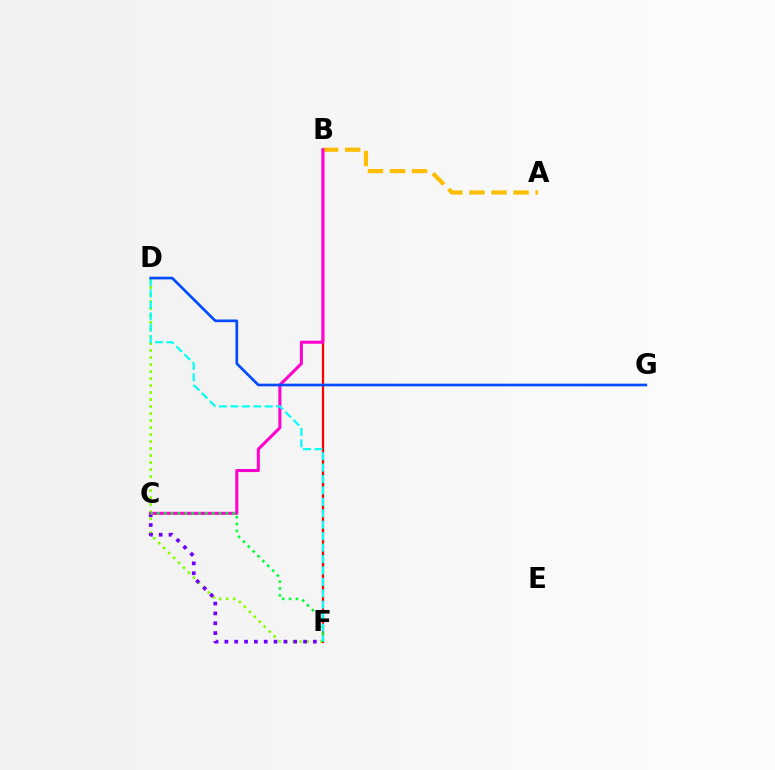{('D', 'F'): [{'color': '#84ff00', 'line_style': 'dotted', 'thickness': 1.9}, {'color': '#00fff6', 'line_style': 'dashed', 'thickness': 1.55}], ('C', 'F'): [{'color': '#7200ff', 'line_style': 'dotted', 'thickness': 2.67}, {'color': '#00ff39', 'line_style': 'dotted', 'thickness': 1.86}], ('B', 'F'): [{'color': '#ff0000', 'line_style': 'solid', 'thickness': 1.61}], ('A', 'B'): [{'color': '#ffbd00', 'line_style': 'dashed', 'thickness': 3.0}], ('B', 'C'): [{'color': '#ff00cf', 'line_style': 'solid', 'thickness': 2.19}], ('D', 'G'): [{'color': '#004bff', 'line_style': 'solid', 'thickness': 1.92}]}